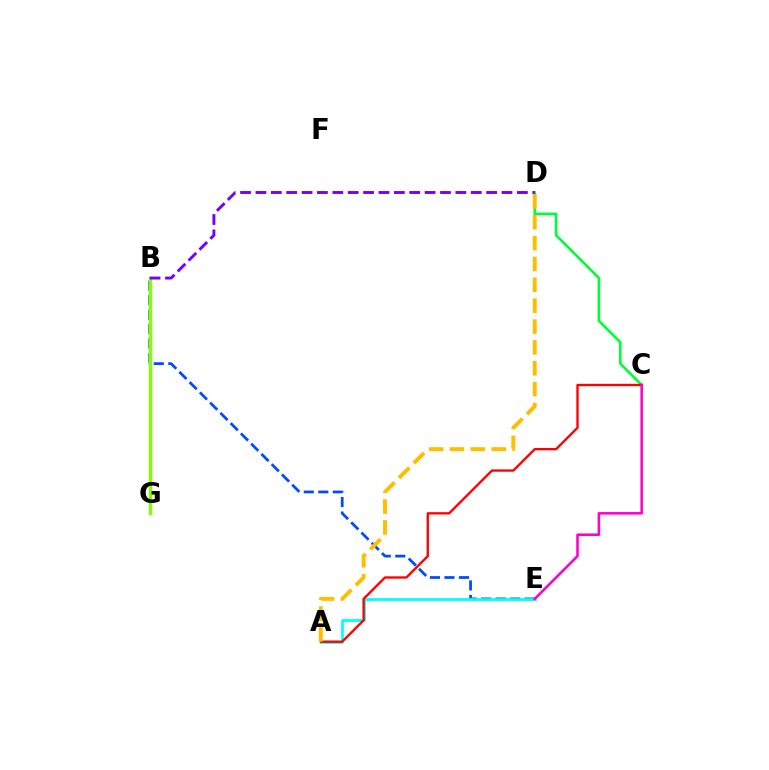{('B', 'E'): [{'color': '#004bff', 'line_style': 'dashed', 'thickness': 1.97}], ('C', 'D'): [{'color': '#00ff39', 'line_style': 'solid', 'thickness': 1.91}], ('A', 'E'): [{'color': '#00fff6', 'line_style': 'solid', 'thickness': 1.97}], ('B', 'G'): [{'color': '#84ff00', 'line_style': 'solid', 'thickness': 2.39}], ('A', 'C'): [{'color': '#ff0000', 'line_style': 'solid', 'thickness': 1.68}], ('B', 'D'): [{'color': '#7200ff', 'line_style': 'dashed', 'thickness': 2.09}], ('A', 'D'): [{'color': '#ffbd00', 'line_style': 'dashed', 'thickness': 2.83}], ('C', 'E'): [{'color': '#ff00cf', 'line_style': 'solid', 'thickness': 1.85}]}